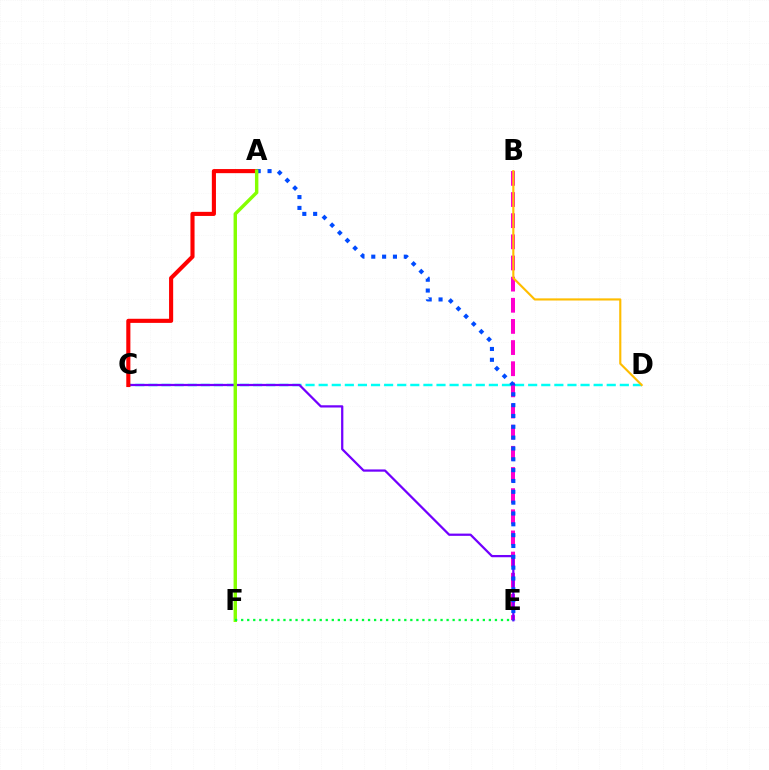{('B', 'E'): [{'color': '#ff00cf', 'line_style': 'dashed', 'thickness': 2.87}], ('C', 'D'): [{'color': '#00fff6', 'line_style': 'dashed', 'thickness': 1.78}], ('C', 'E'): [{'color': '#7200ff', 'line_style': 'solid', 'thickness': 1.62}], ('A', 'C'): [{'color': '#ff0000', 'line_style': 'solid', 'thickness': 2.96}], ('A', 'E'): [{'color': '#004bff', 'line_style': 'dotted', 'thickness': 2.94}], ('A', 'F'): [{'color': '#84ff00', 'line_style': 'solid', 'thickness': 2.46}], ('B', 'D'): [{'color': '#ffbd00', 'line_style': 'solid', 'thickness': 1.54}], ('E', 'F'): [{'color': '#00ff39', 'line_style': 'dotted', 'thickness': 1.64}]}